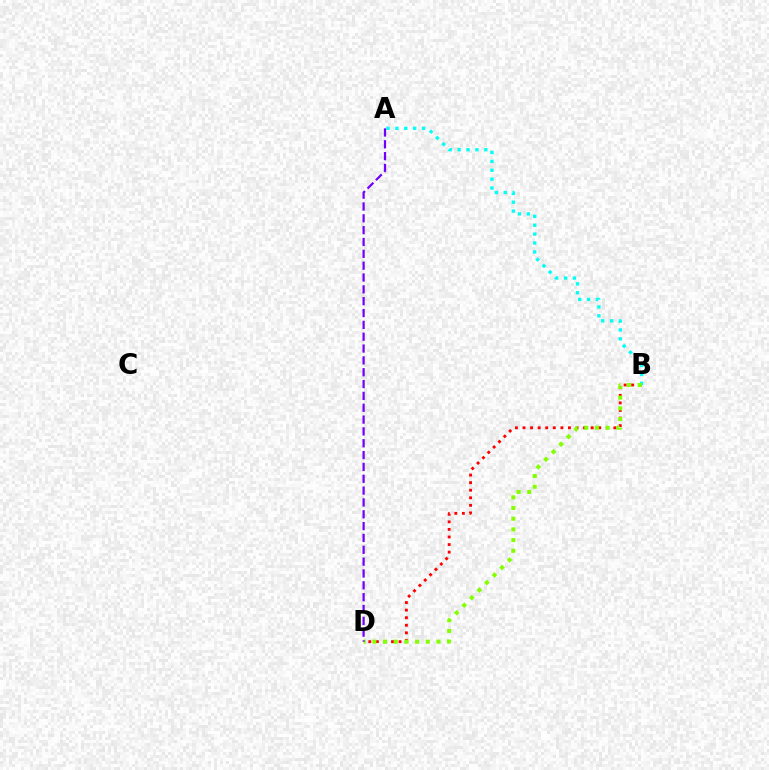{('B', 'D'): [{'color': '#ff0000', 'line_style': 'dotted', 'thickness': 2.06}, {'color': '#84ff00', 'line_style': 'dotted', 'thickness': 2.9}], ('A', 'B'): [{'color': '#00fff6', 'line_style': 'dotted', 'thickness': 2.41}], ('A', 'D'): [{'color': '#7200ff', 'line_style': 'dashed', 'thickness': 1.61}]}